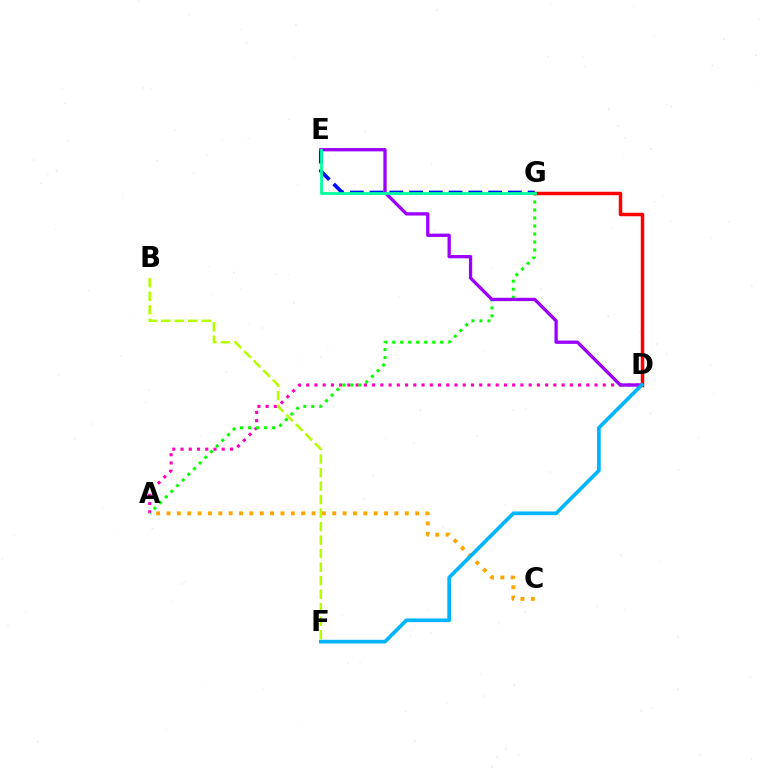{('E', 'G'): [{'color': '#0010ff', 'line_style': 'dashed', 'thickness': 2.68}, {'color': '#00ff9d', 'line_style': 'solid', 'thickness': 2.0}], ('A', 'D'): [{'color': '#ff00bd', 'line_style': 'dotted', 'thickness': 2.24}], ('A', 'G'): [{'color': '#08ff00', 'line_style': 'dotted', 'thickness': 2.17}], ('A', 'C'): [{'color': '#ffa500', 'line_style': 'dotted', 'thickness': 2.81}], ('D', 'E'): [{'color': '#9b00ff', 'line_style': 'solid', 'thickness': 2.38}], ('D', 'G'): [{'color': '#ff0000', 'line_style': 'solid', 'thickness': 2.51}], ('B', 'F'): [{'color': '#b3ff00', 'line_style': 'dashed', 'thickness': 1.84}], ('D', 'F'): [{'color': '#00b5ff', 'line_style': 'solid', 'thickness': 2.67}]}